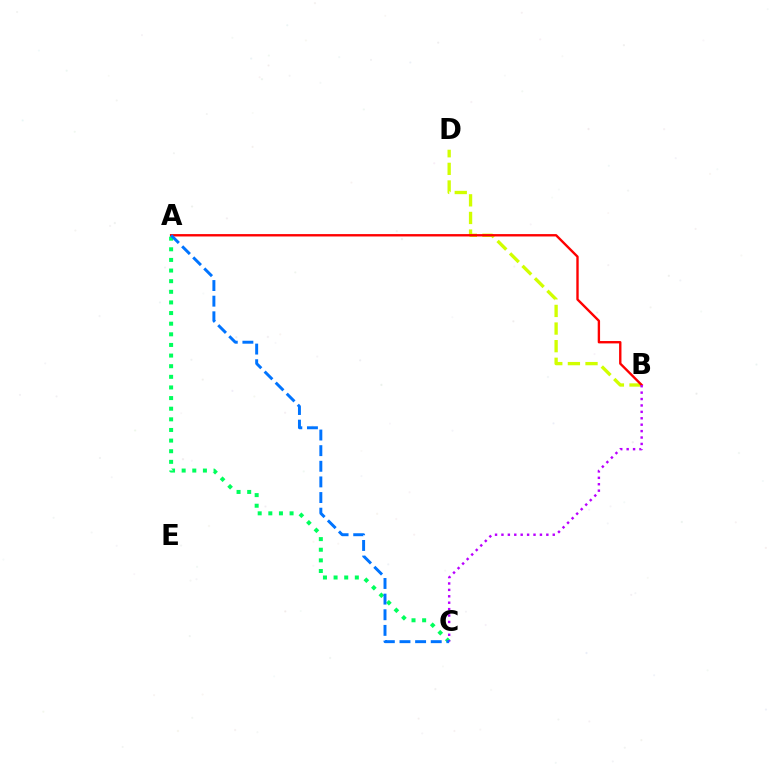{('B', 'D'): [{'color': '#d1ff00', 'line_style': 'dashed', 'thickness': 2.39}], ('A', 'C'): [{'color': '#00ff5c', 'line_style': 'dotted', 'thickness': 2.89}, {'color': '#0074ff', 'line_style': 'dashed', 'thickness': 2.12}], ('A', 'B'): [{'color': '#ff0000', 'line_style': 'solid', 'thickness': 1.71}], ('B', 'C'): [{'color': '#b900ff', 'line_style': 'dotted', 'thickness': 1.74}]}